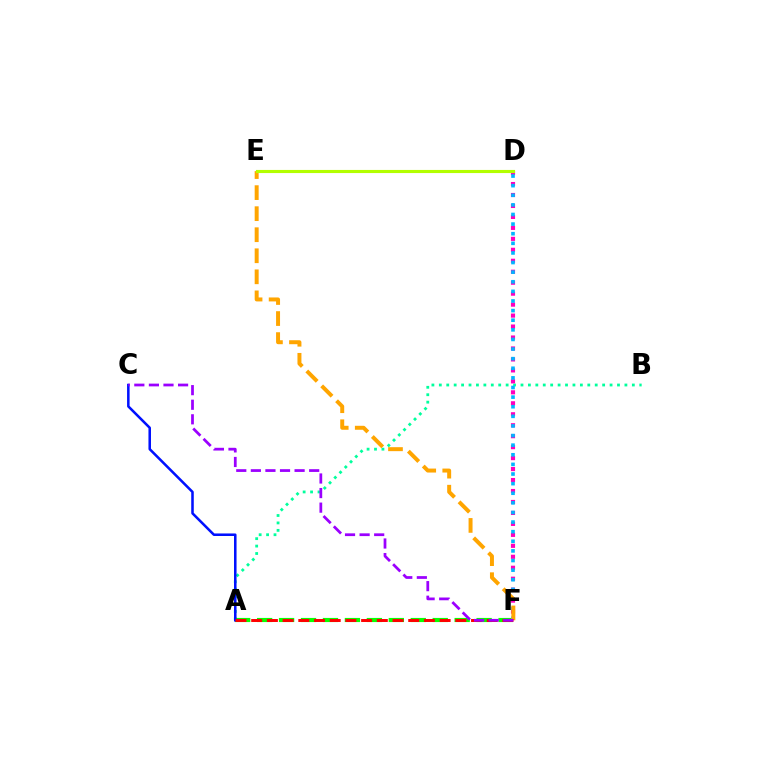{('A', 'B'): [{'color': '#00ff9d', 'line_style': 'dotted', 'thickness': 2.02}], ('D', 'F'): [{'color': '#ff00bd', 'line_style': 'dotted', 'thickness': 2.98}, {'color': '#00b5ff', 'line_style': 'dotted', 'thickness': 2.61}], ('A', 'F'): [{'color': '#08ff00', 'line_style': 'dashed', 'thickness': 2.98}, {'color': '#ff0000', 'line_style': 'dashed', 'thickness': 2.13}], ('A', 'C'): [{'color': '#0010ff', 'line_style': 'solid', 'thickness': 1.83}], ('E', 'F'): [{'color': '#ffa500', 'line_style': 'dashed', 'thickness': 2.86}], ('C', 'F'): [{'color': '#9b00ff', 'line_style': 'dashed', 'thickness': 1.98}], ('D', 'E'): [{'color': '#b3ff00', 'line_style': 'solid', 'thickness': 2.25}]}